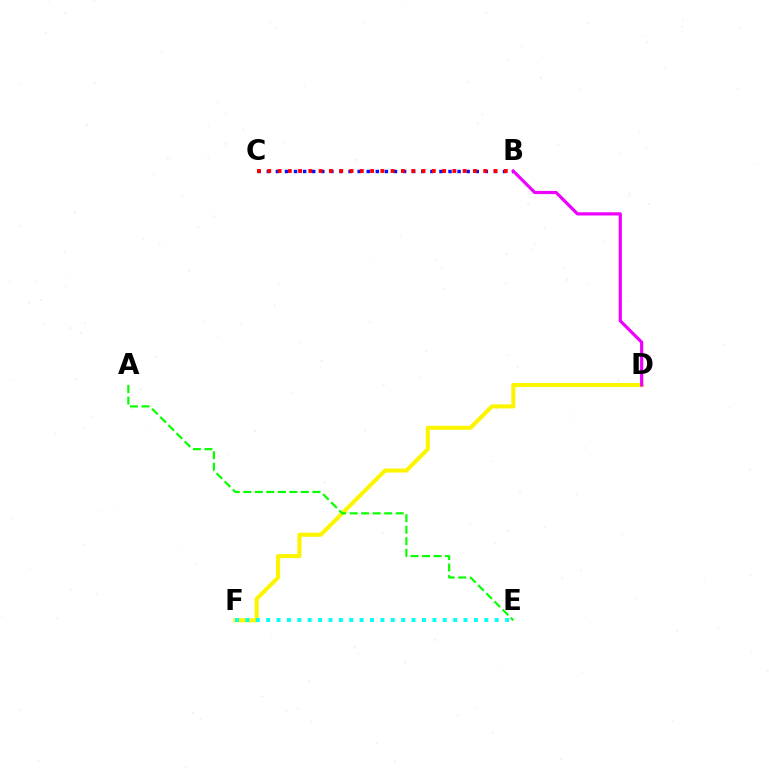{('B', 'C'): [{'color': '#0010ff', 'line_style': 'dotted', 'thickness': 2.47}, {'color': '#ff0000', 'line_style': 'dotted', 'thickness': 2.79}], ('D', 'F'): [{'color': '#fcf500', 'line_style': 'solid', 'thickness': 2.93}], ('E', 'F'): [{'color': '#00fff6', 'line_style': 'dotted', 'thickness': 2.82}], ('A', 'E'): [{'color': '#08ff00', 'line_style': 'dashed', 'thickness': 1.56}], ('B', 'D'): [{'color': '#ee00ff', 'line_style': 'solid', 'thickness': 2.29}]}